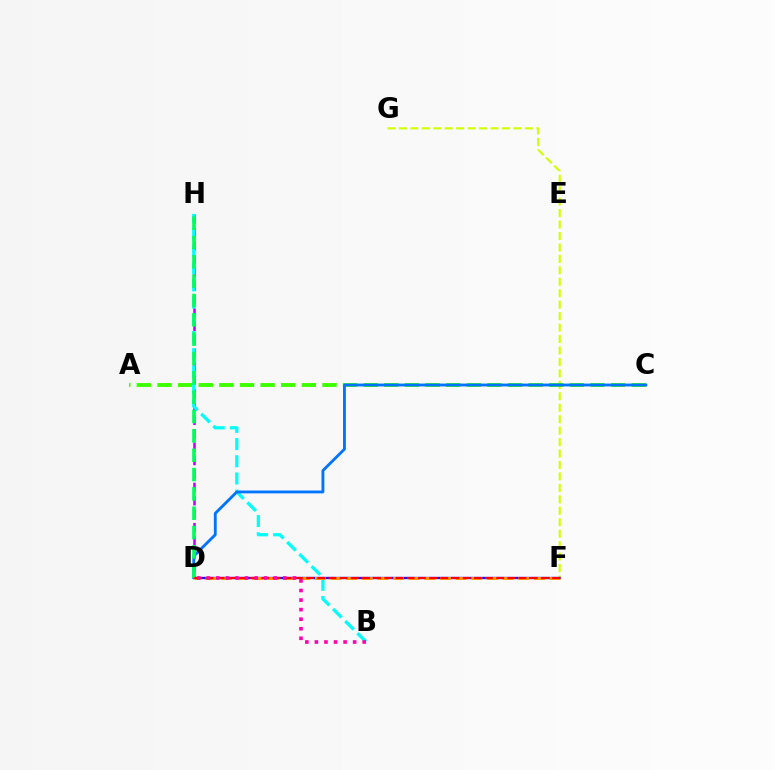{('F', 'G'): [{'color': '#d1ff00', 'line_style': 'dashed', 'thickness': 1.56}], ('A', 'C'): [{'color': '#3dff00', 'line_style': 'dashed', 'thickness': 2.8}], ('D', 'F'): [{'color': '#2500ff', 'line_style': 'solid', 'thickness': 1.67}, {'color': '#ff9400', 'line_style': 'dashed', 'thickness': 2.13}, {'color': '#ff0000', 'line_style': 'dashed', 'thickness': 1.52}], ('D', 'H'): [{'color': '#b900ff', 'line_style': 'dashed', 'thickness': 1.82}, {'color': '#00ff5c', 'line_style': 'dashed', 'thickness': 2.63}], ('B', 'H'): [{'color': '#00fff6', 'line_style': 'dashed', 'thickness': 2.34}], ('C', 'D'): [{'color': '#0074ff', 'line_style': 'solid', 'thickness': 2.05}], ('B', 'D'): [{'color': '#ff00ac', 'line_style': 'dotted', 'thickness': 2.6}]}